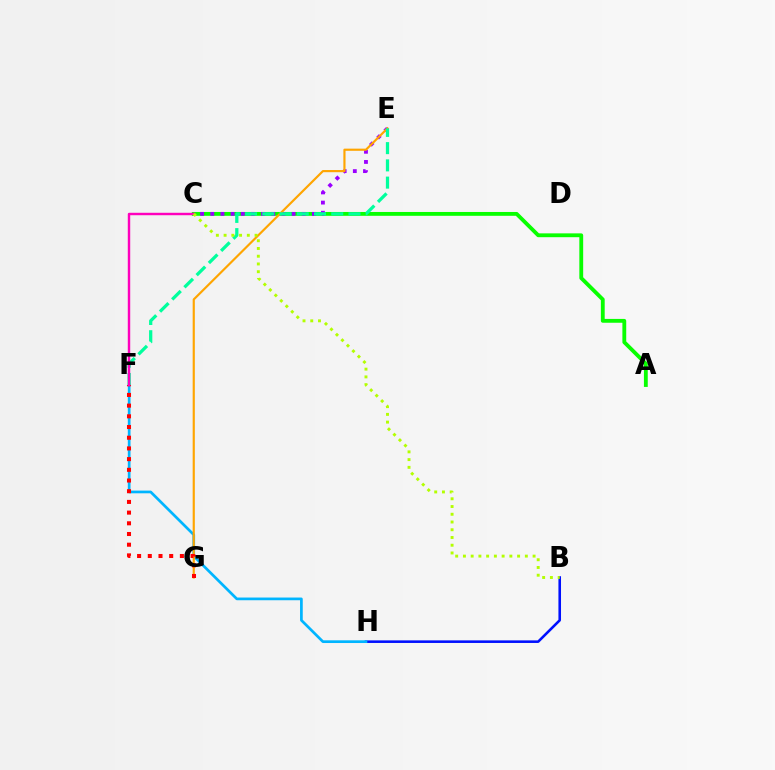{('B', 'H'): [{'color': '#0010ff', 'line_style': 'solid', 'thickness': 1.86}], ('A', 'C'): [{'color': '#08ff00', 'line_style': 'solid', 'thickness': 2.76}], ('F', 'H'): [{'color': '#00b5ff', 'line_style': 'solid', 'thickness': 1.95}], ('C', 'E'): [{'color': '#9b00ff', 'line_style': 'dotted', 'thickness': 2.76}], ('E', 'G'): [{'color': '#ffa500', 'line_style': 'solid', 'thickness': 1.56}], ('E', 'F'): [{'color': '#00ff9d', 'line_style': 'dashed', 'thickness': 2.34}], ('F', 'G'): [{'color': '#ff0000', 'line_style': 'dotted', 'thickness': 2.91}], ('C', 'F'): [{'color': '#ff00bd', 'line_style': 'solid', 'thickness': 1.75}], ('B', 'C'): [{'color': '#b3ff00', 'line_style': 'dotted', 'thickness': 2.1}]}